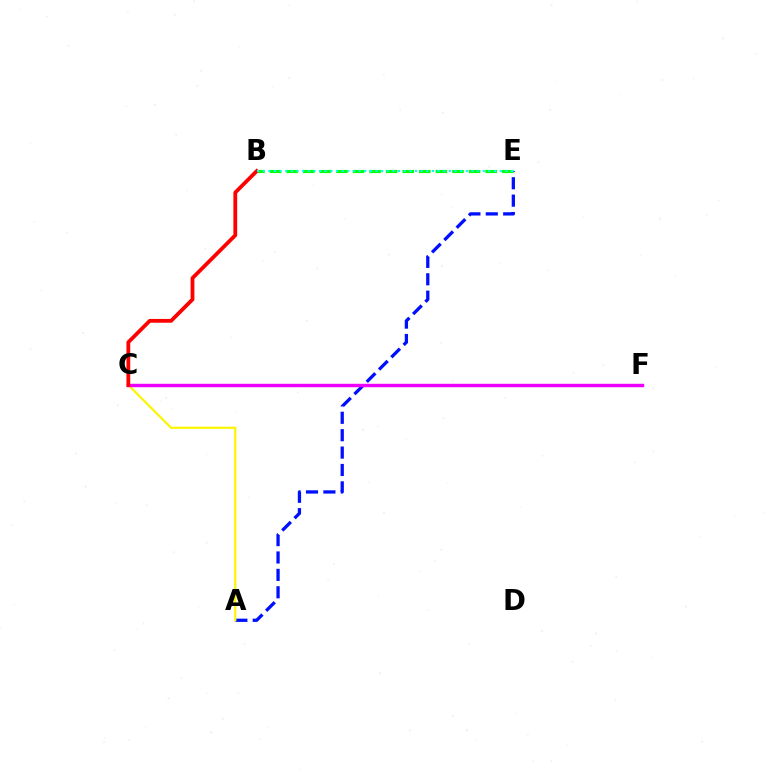{('A', 'E'): [{'color': '#0010ff', 'line_style': 'dashed', 'thickness': 2.36}], ('A', 'C'): [{'color': '#fcf500', 'line_style': 'solid', 'thickness': 1.59}], ('C', 'F'): [{'color': '#ee00ff', 'line_style': 'solid', 'thickness': 2.47}], ('B', 'E'): [{'color': '#08ff00', 'line_style': 'dashed', 'thickness': 2.25}, {'color': '#00fff6', 'line_style': 'dotted', 'thickness': 1.53}], ('B', 'C'): [{'color': '#ff0000', 'line_style': 'solid', 'thickness': 2.73}]}